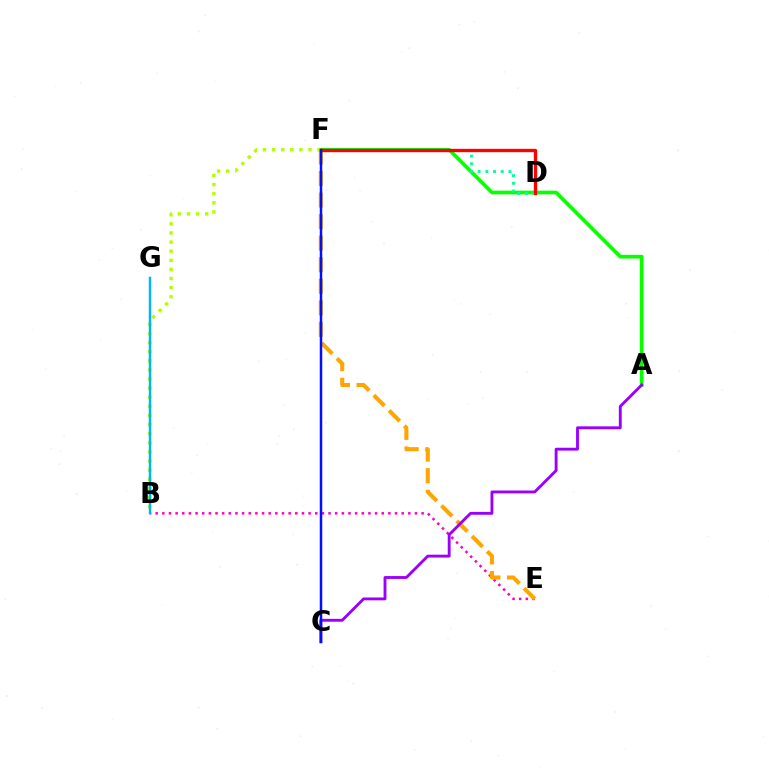{('A', 'F'): [{'color': '#08ff00', 'line_style': 'solid', 'thickness': 2.66}], ('D', 'F'): [{'color': '#00ff9d', 'line_style': 'dotted', 'thickness': 2.09}, {'color': '#ff0000', 'line_style': 'solid', 'thickness': 2.41}], ('B', 'F'): [{'color': '#b3ff00', 'line_style': 'dotted', 'thickness': 2.48}], ('B', 'E'): [{'color': '#ff00bd', 'line_style': 'dotted', 'thickness': 1.81}], ('E', 'F'): [{'color': '#ffa500', 'line_style': 'dashed', 'thickness': 2.93}], ('B', 'G'): [{'color': '#00b5ff', 'line_style': 'solid', 'thickness': 1.78}], ('A', 'C'): [{'color': '#9b00ff', 'line_style': 'solid', 'thickness': 2.06}], ('C', 'F'): [{'color': '#0010ff', 'line_style': 'solid', 'thickness': 1.8}]}